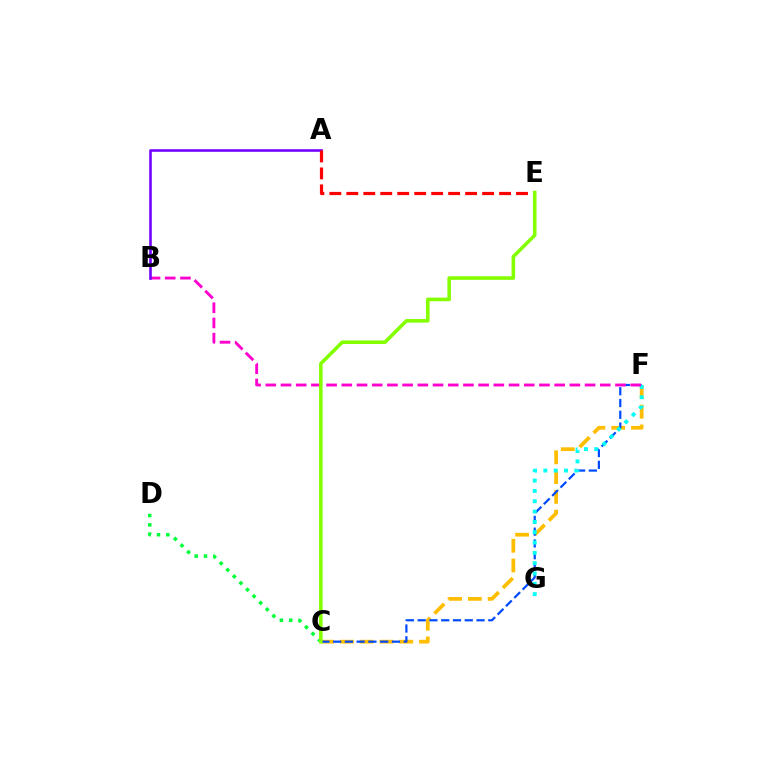{('C', 'F'): [{'color': '#ffbd00', 'line_style': 'dashed', 'thickness': 2.69}, {'color': '#004bff', 'line_style': 'dashed', 'thickness': 1.6}], ('F', 'G'): [{'color': '#00fff6', 'line_style': 'dotted', 'thickness': 2.81}], ('B', 'F'): [{'color': '#ff00cf', 'line_style': 'dashed', 'thickness': 2.07}], ('A', 'B'): [{'color': '#7200ff', 'line_style': 'solid', 'thickness': 1.87}], ('C', 'D'): [{'color': '#00ff39', 'line_style': 'dotted', 'thickness': 2.53}], ('A', 'E'): [{'color': '#ff0000', 'line_style': 'dashed', 'thickness': 2.31}], ('C', 'E'): [{'color': '#84ff00', 'line_style': 'solid', 'thickness': 2.58}]}